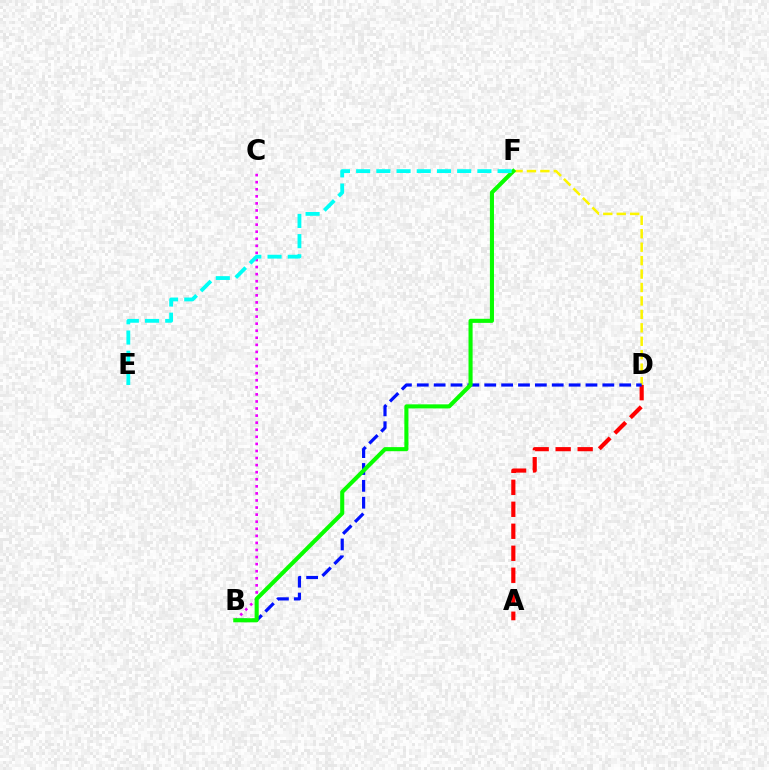{('D', 'F'): [{'color': '#fcf500', 'line_style': 'dashed', 'thickness': 1.83}], ('A', 'D'): [{'color': '#ff0000', 'line_style': 'dashed', 'thickness': 2.99}], ('B', 'D'): [{'color': '#0010ff', 'line_style': 'dashed', 'thickness': 2.29}], ('B', 'C'): [{'color': '#ee00ff', 'line_style': 'dotted', 'thickness': 1.92}], ('B', 'F'): [{'color': '#08ff00', 'line_style': 'solid', 'thickness': 2.94}], ('E', 'F'): [{'color': '#00fff6', 'line_style': 'dashed', 'thickness': 2.74}]}